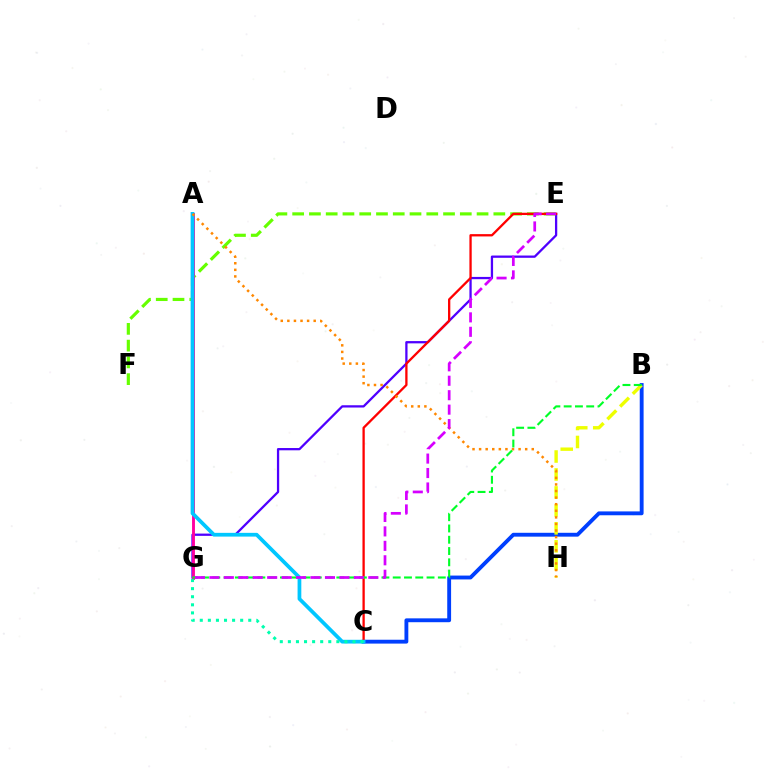{('E', 'G'): [{'color': '#4f00ff', 'line_style': 'solid', 'thickness': 1.64}, {'color': '#d600ff', 'line_style': 'dashed', 'thickness': 1.96}], ('E', 'F'): [{'color': '#66ff00', 'line_style': 'dashed', 'thickness': 2.28}], ('B', 'C'): [{'color': '#003fff', 'line_style': 'solid', 'thickness': 2.78}], ('A', 'G'): [{'color': '#ff00a0', 'line_style': 'solid', 'thickness': 2.08}], ('C', 'E'): [{'color': '#ff0000', 'line_style': 'solid', 'thickness': 1.66}], ('B', 'H'): [{'color': '#eeff00', 'line_style': 'dashed', 'thickness': 2.44}], ('B', 'G'): [{'color': '#00ff27', 'line_style': 'dashed', 'thickness': 1.53}], ('A', 'C'): [{'color': '#00c7ff', 'line_style': 'solid', 'thickness': 2.69}], ('A', 'H'): [{'color': '#ff8800', 'line_style': 'dotted', 'thickness': 1.79}], ('C', 'G'): [{'color': '#00ffaf', 'line_style': 'dotted', 'thickness': 2.2}]}